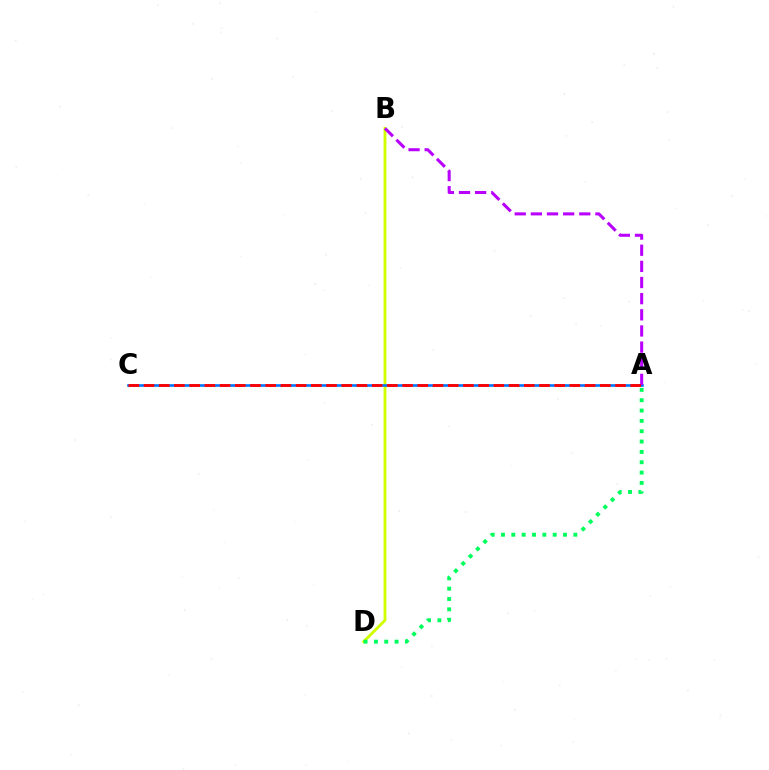{('B', 'D'): [{'color': '#d1ff00', 'line_style': 'solid', 'thickness': 2.05}], ('A', 'C'): [{'color': '#0074ff', 'line_style': 'solid', 'thickness': 1.86}, {'color': '#ff0000', 'line_style': 'dashed', 'thickness': 2.07}], ('A', 'B'): [{'color': '#b900ff', 'line_style': 'dashed', 'thickness': 2.19}], ('A', 'D'): [{'color': '#00ff5c', 'line_style': 'dotted', 'thickness': 2.81}]}